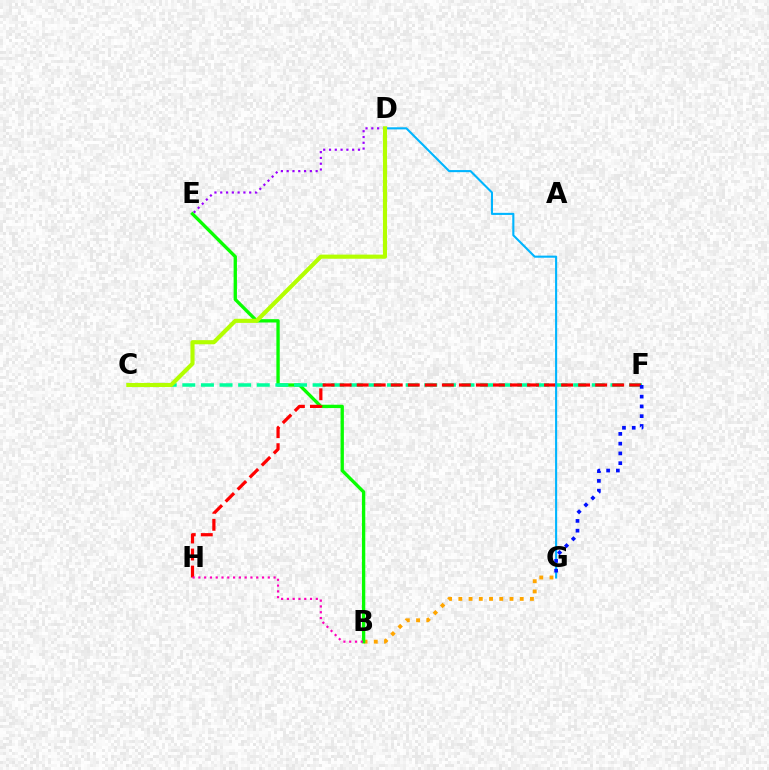{('B', 'G'): [{'color': '#ffa500', 'line_style': 'dotted', 'thickness': 2.78}], ('B', 'E'): [{'color': '#08ff00', 'line_style': 'solid', 'thickness': 2.4}], ('D', 'E'): [{'color': '#9b00ff', 'line_style': 'dotted', 'thickness': 1.57}], ('C', 'F'): [{'color': '#00ff9d', 'line_style': 'dashed', 'thickness': 2.53}], ('F', 'H'): [{'color': '#ff0000', 'line_style': 'dashed', 'thickness': 2.31}], ('D', 'G'): [{'color': '#00b5ff', 'line_style': 'solid', 'thickness': 1.51}], ('B', 'H'): [{'color': '#ff00bd', 'line_style': 'dotted', 'thickness': 1.57}], ('F', 'G'): [{'color': '#0010ff', 'line_style': 'dotted', 'thickness': 2.66}], ('C', 'D'): [{'color': '#b3ff00', 'line_style': 'solid', 'thickness': 2.96}]}